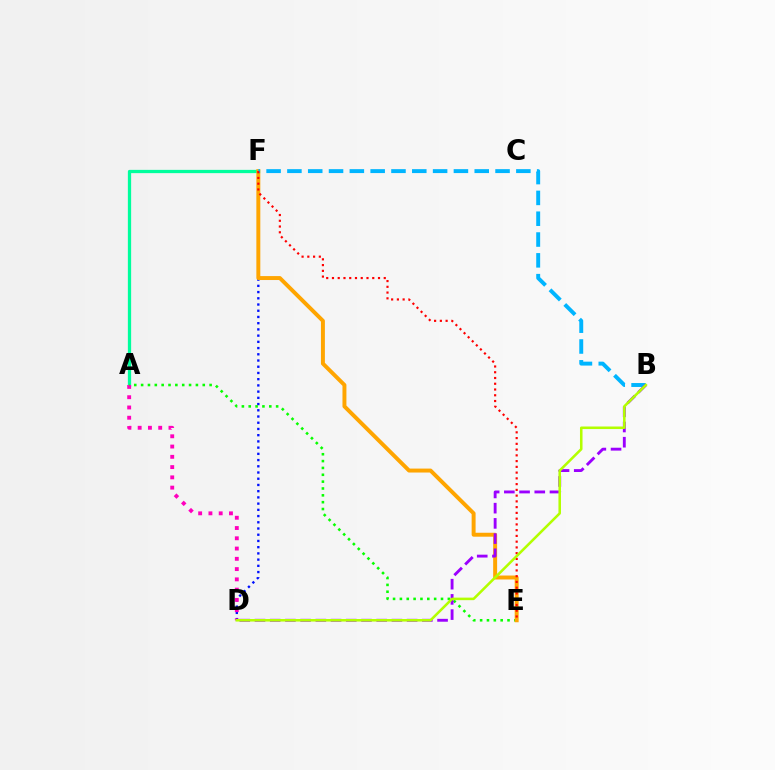{('D', 'F'): [{'color': '#0010ff', 'line_style': 'dotted', 'thickness': 1.69}], ('A', 'F'): [{'color': '#00ff9d', 'line_style': 'solid', 'thickness': 2.35}], ('A', 'D'): [{'color': '#ff00bd', 'line_style': 'dotted', 'thickness': 2.79}], ('A', 'E'): [{'color': '#08ff00', 'line_style': 'dotted', 'thickness': 1.86}], ('E', 'F'): [{'color': '#ffa500', 'line_style': 'solid', 'thickness': 2.84}, {'color': '#ff0000', 'line_style': 'dotted', 'thickness': 1.56}], ('B', 'F'): [{'color': '#00b5ff', 'line_style': 'dashed', 'thickness': 2.83}], ('B', 'D'): [{'color': '#9b00ff', 'line_style': 'dashed', 'thickness': 2.07}, {'color': '#b3ff00', 'line_style': 'solid', 'thickness': 1.84}]}